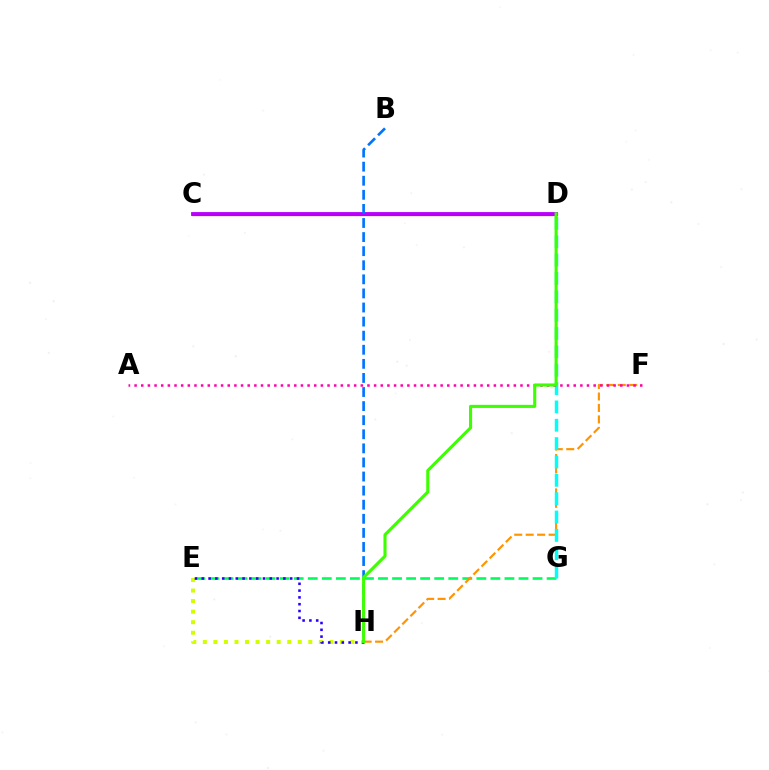{('C', 'D'): [{'color': '#ff0000', 'line_style': 'solid', 'thickness': 2.32}, {'color': '#b900ff', 'line_style': 'solid', 'thickness': 2.74}], ('E', 'H'): [{'color': '#d1ff00', 'line_style': 'dotted', 'thickness': 2.87}, {'color': '#2500ff', 'line_style': 'dotted', 'thickness': 1.85}], ('E', 'G'): [{'color': '#00ff5c', 'line_style': 'dashed', 'thickness': 1.91}], ('F', 'H'): [{'color': '#ff9400', 'line_style': 'dashed', 'thickness': 1.56}], ('B', 'H'): [{'color': '#0074ff', 'line_style': 'dashed', 'thickness': 1.91}], ('D', 'G'): [{'color': '#00fff6', 'line_style': 'dashed', 'thickness': 2.49}], ('A', 'F'): [{'color': '#ff00ac', 'line_style': 'dotted', 'thickness': 1.81}], ('D', 'H'): [{'color': '#3dff00', 'line_style': 'solid', 'thickness': 2.23}]}